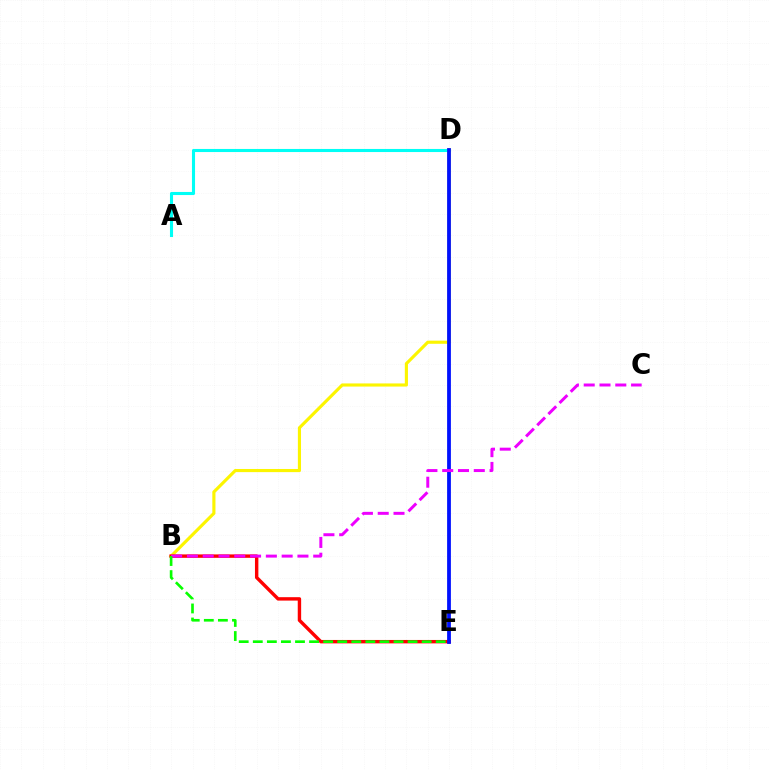{('A', 'D'): [{'color': '#00fff6', 'line_style': 'solid', 'thickness': 2.22}], ('B', 'D'): [{'color': '#fcf500', 'line_style': 'solid', 'thickness': 2.26}], ('B', 'E'): [{'color': '#ff0000', 'line_style': 'solid', 'thickness': 2.45}, {'color': '#08ff00', 'line_style': 'dashed', 'thickness': 1.91}], ('D', 'E'): [{'color': '#0010ff', 'line_style': 'solid', 'thickness': 2.72}], ('B', 'C'): [{'color': '#ee00ff', 'line_style': 'dashed', 'thickness': 2.15}]}